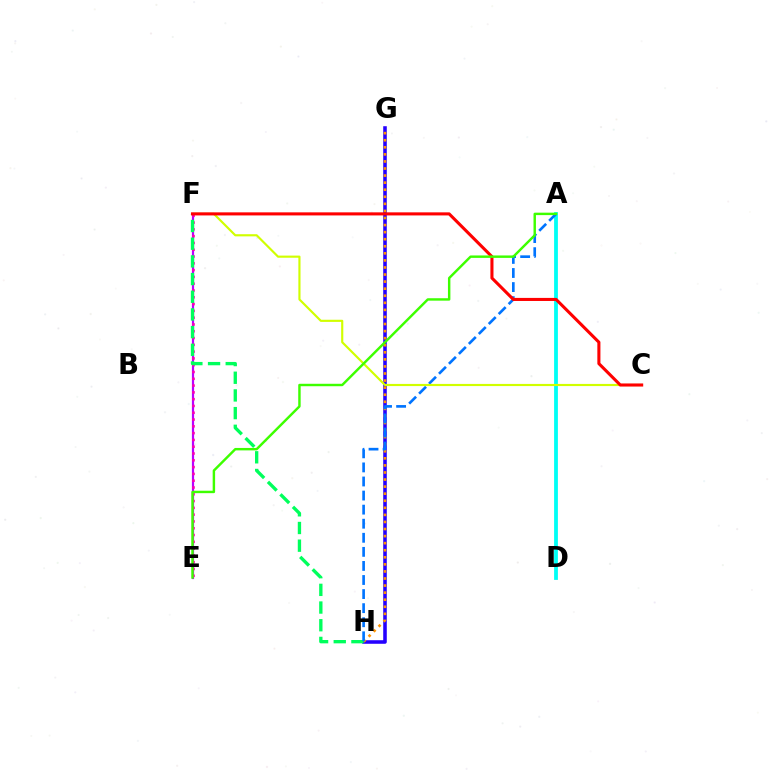{('E', 'F'): [{'color': '#b900ff', 'line_style': 'solid', 'thickness': 1.59}, {'color': '#ff00ac', 'line_style': 'dotted', 'thickness': 1.85}], ('G', 'H'): [{'color': '#2500ff', 'line_style': 'solid', 'thickness': 2.56}, {'color': '#ff9400', 'line_style': 'dotted', 'thickness': 1.92}], ('A', 'D'): [{'color': '#00fff6', 'line_style': 'solid', 'thickness': 2.73}], ('F', 'H'): [{'color': '#00ff5c', 'line_style': 'dashed', 'thickness': 2.4}], ('A', 'H'): [{'color': '#0074ff', 'line_style': 'dashed', 'thickness': 1.91}], ('C', 'F'): [{'color': '#d1ff00', 'line_style': 'solid', 'thickness': 1.55}, {'color': '#ff0000', 'line_style': 'solid', 'thickness': 2.21}], ('A', 'E'): [{'color': '#3dff00', 'line_style': 'solid', 'thickness': 1.76}]}